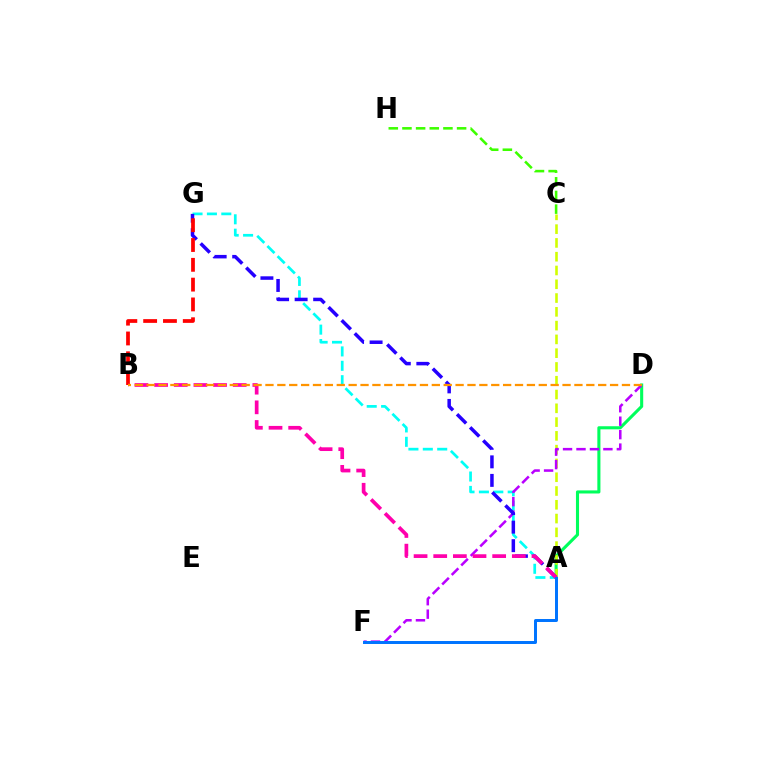{('A', 'D'): [{'color': '#00ff5c', 'line_style': 'solid', 'thickness': 2.22}], ('A', 'G'): [{'color': '#00fff6', 'line_style': 'dashed', 'thickness': 1.95}, {'color': '#2500ff', 'line_style': 'dashed', 'thickness': 2.52}], ('A', 'C'): [{'color': '#d1ff00', 'line_style': 'dashed', 'thickness': 1.87}], ('D', 'F'): [{'color': '#b900ff', 'line_style': 'dashed', 'thickness': 1.83}], ('B', 'G'): [{'color': '#ff0000', 'line_style': 'dashed', 'thickness': 2.69}], ('C', 'H'): [{'color': '#3dff00', 'line_style': 'dashed', 'thickness': 1.86}], ('A', 'B'): [{'color': '#ff00ac', 'line_style': 'dashed', 'thickness': 2.67}], ('A', 'F'): [{'color': '#0074ff', 'line_style': 'solid', 'thickness': 2.14}], ('B', 'D'): [{'color': '#ff9400', 'line_style': 'dashed', 'thickness': 1.61}]}